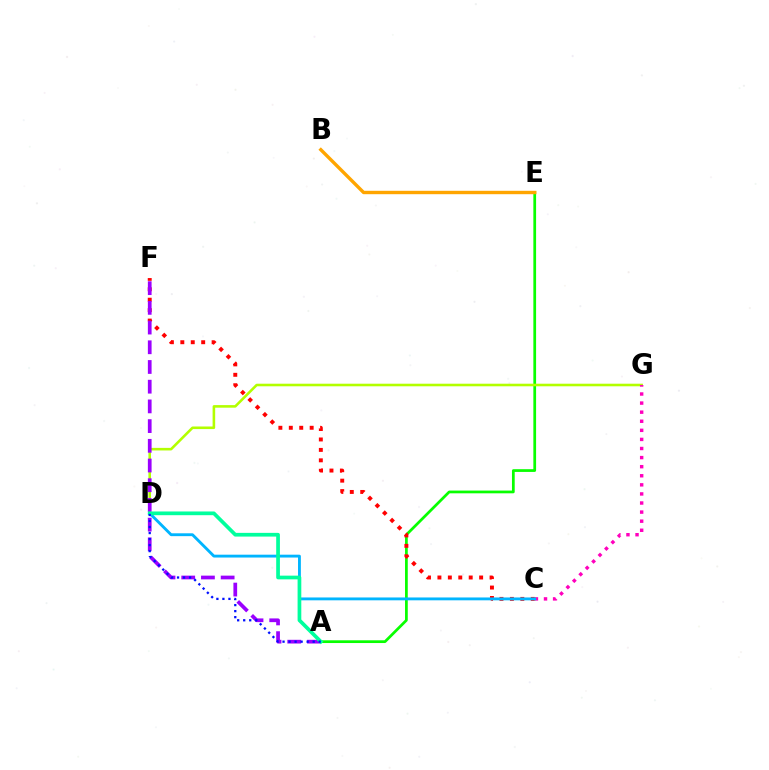{('A', 'E'): [{'color': '#08ff00', 'line_style': 'solid', 'thickness': 1.97}], ('D', 'G'): [{'color': '#b3ff00', 'line_style': 'solid', 'thickness': 1.86}], ('C', 'G'): [{'color': '#ff00bd', 'line_style': 'dotted', 'thickness': 2.47}], ('B', 'E'): [{'color': '#ffa500', 'line_style': 'solid', 'thickness': 2.45}], ('C', 'F'): [{'color': '#ff0000', 'line_style': 'dotted', 'thickness': 2.83}], ('C', 'D'): [{'color': '#00b5ff', 'line_style': 'solid', 'thickness': 2.06}], ('A', 'F'): [{'color': '#9b00ff', 'line_style': 'dashed', 'thickness': 2.68}], ('A', 'D'): [{'color': '#00ff9d', 'line_style': 'solid', 'thickness': 2.67}, {'color': '#0010ff', 'line_style': 'dotted', 'thickness': 1.64}]}